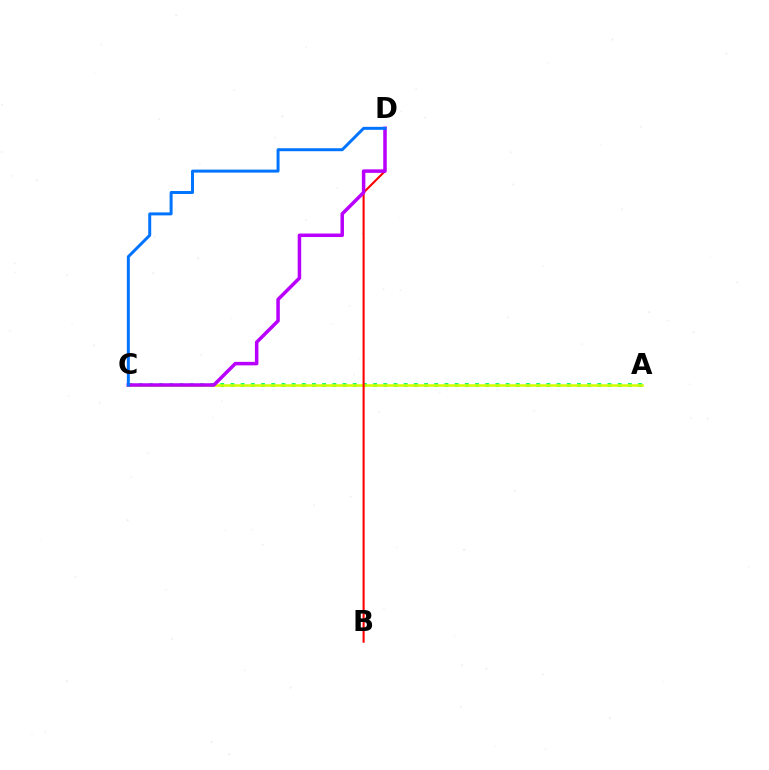{('A', 'C'): [{'color': '#00ff5c', 'line_style': 'dotted', 'thickness': 2.77}, {'color': '#d1ff00', 'line_style': 'solid', 'thickness': 1.82}], ('B', 'D'): [{'color': '#ff0000', 'line_style': 'solid', 'thickness': 1.51}], ('C', 'D'): [{'color': '#b900ff', 'line_style': 'solid', 'thickness': 2.52}, {'color': '#0074ff', 'line_style': 'solid', 'thickness': 2.14}]}